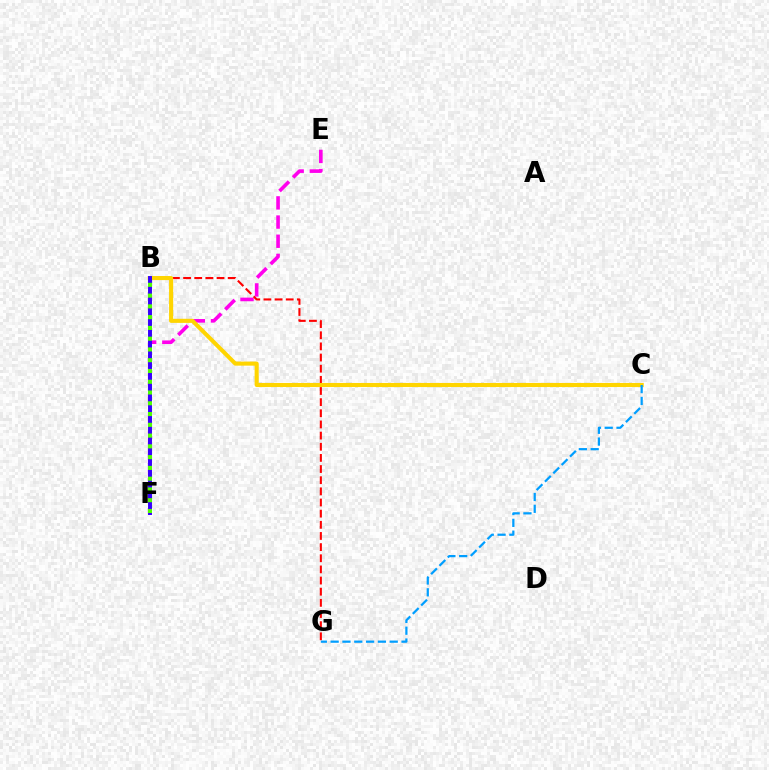{('E', 'F'): [{'color': '#ff00ed', 'line_style': 'dashed', 'thickness': 2.61}], ('B', 'F'): [{'color': '#00ff86', 'line_style': 'dotted', 'thickness': 1.95}, {'color': '#3700ff', 'line_style': 'solid', 'thickness': 2.84}, {'color': '#4fff00', 'line_style': 'dotted', 'thickness': 2.93}], ('B', 'G'): [{'color': '#ff0000', 'line_style': 'dashed', 'thickness': 1.51}], ('B', 'C'): [{'color': '#ffd500', 'line_style': 'solid', 'thickness': 2.94}], ('C', 'G'): [{'color': '#009eff', 'line_style': 'dashed', 'thickness': 1.6}]}